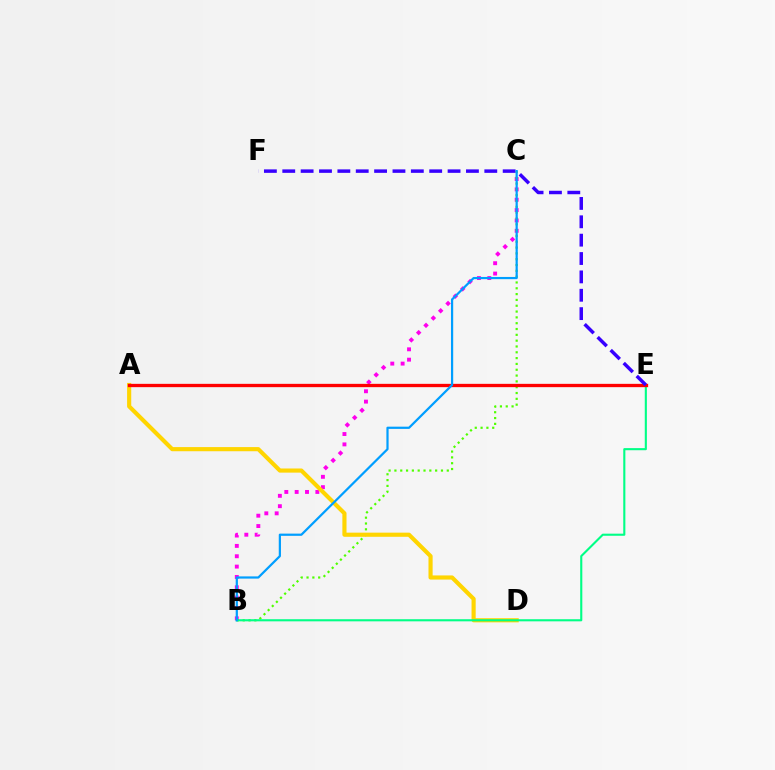{('B', 'C'): [{'color': '#ff00ed', 'line_style': 'dotted', 'thickness': 2.81}, {'color': '#4fff00', 'line_style': 'dotted', 'thickness': 1.58}, {'color': '#009eff', 'line_style': 'solid', 'thickness': 1.6}], ('A', 'D'): [{'color': '#ffd500', 'line_style': 'solid', 'thickness': 2.98}], ('B', 'E'): [{'color': '#00ff86', 'line_style': 'solid', 'thickness': 1.52}], ('A', 'E'): [{'color': '#ff0000', 'line_style': 'solid', 'thickness': 2.39}], ('E', 'F'): [{'color': '#3700ff', 'line_style': 'dashed', 'thickness': 2.5}]}